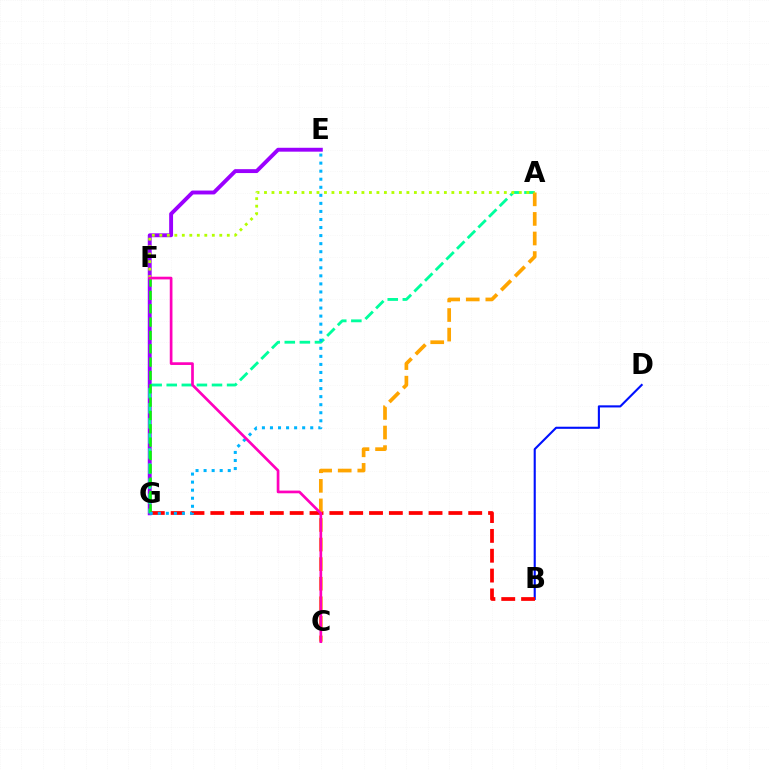{('E', 'G'): [{'color': '#9b00ff', 'line_style': 'solid', 'thickness': 2.8}, {'color': '#00b5ff', 'line_style': 'dotted', 'thickness': 2.19}], ('B', 'D'): [{'color': '#0010ff', 'line_style': 'solid', 'thickness': 1.52}], ('B', 'G'): [{'color': '#ff0000', 'line_style': 'dashed', 'thickness': 2.69}], ('A', 'G'): [{'color': '#00ff9d', 'line_style': 'dashed', 'thickness': 2.05}], ('A', 'C'): [{'color': '#ffa500', 'line_style': 'dashed', 'thickness': 2.66}], ('A', 'F'): [{'color': '#b3ff00', 'line_style': 'dotted', 'thickness': 2.04}], ('F', 'G'): [{'color': '#08ff00', 'line_style': 'dashed', 'thickness': 1.81}], ('C', 'F'): [{'color': '#ff00bd', 'line_style': 'solid', 'thickness': 1.94}]}